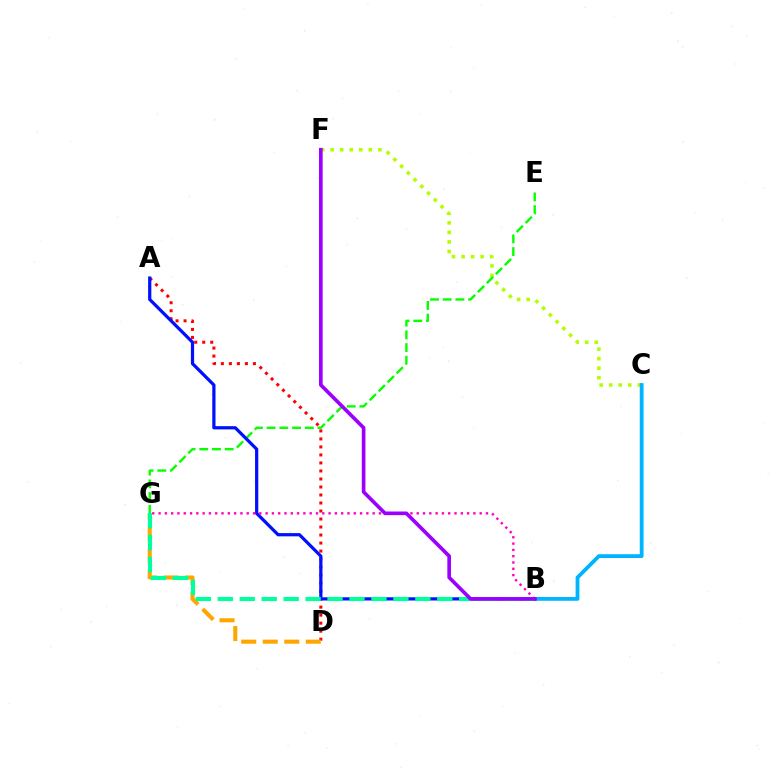{('C', 'F'): [{'color': '#b3ff00', 'line_style': 'dotted', 'thickness': 2.59}], ('B', 'C'): [{'color': '#00b5ff', 'line_style': 'solid', 'thickness': 2.74}], ('E', 'G'): [{'color': '#08ff00', 'line_style': 'dashed', 'thickness': 1.73}], ('A', 'D'): [{'color': '#ff0000', 'line_style': 'dotted', 'thickness': 2.18}], ('A', 'B'): [{'color': '#0010ff', 'line_style': 'solid', 'thickness': 2.32}], ('D', 'G'): [{'color': '#ffa500', 'line_style': 'dashed', 'thickness': 2.93}], ('B', 'G'): [{'color': '#00ff9d', 'line_style': 'dashed', 'thickness': 2.98}, {'color': '#ff00bd', 'line_style': 'dotted', 'thickness': 1.71}], ('B', 'F'): [{'color': '#9b00ff', 'line_style': 'solid', 'thickness': 2.63}]}